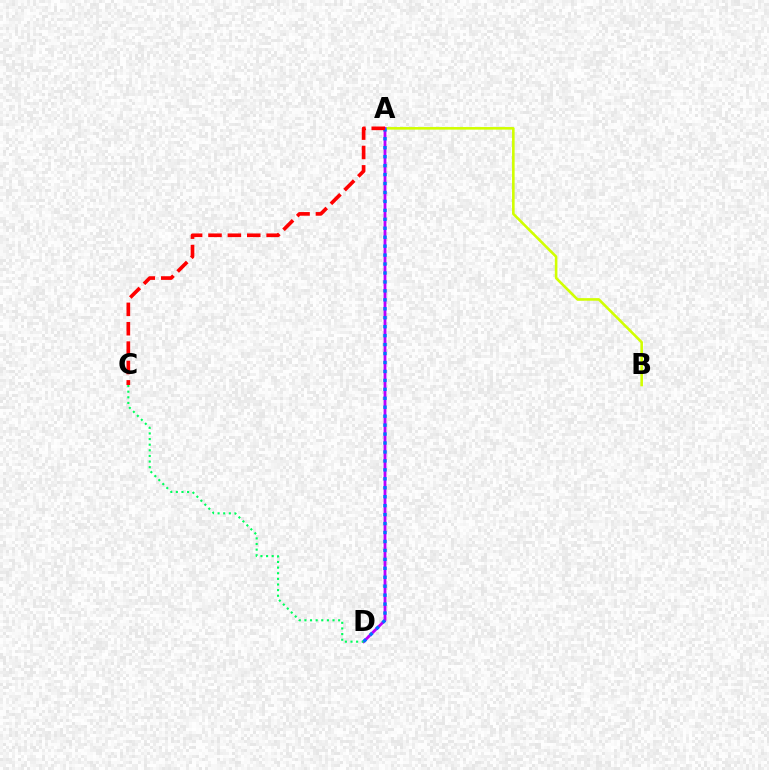{('A', 'B'): [{'color': '#d1ff00', 'line_style': 'solid', 'thickness': 1.87}], ('A', 'D'): [{'color': '#b900ff', 'line_style': 'solid', 'thickness': 2.03}, {'color': '#0074ff', 'line_style': 'dotted', 'thickness': 2.43}], ('C', 'D'): [{'color': '#00ff5c', 'line_style': 'dotted', 'thickness': 1.53}], ('A', 'C'): [{'color': '#ff0000', 'line_style': 'dashed', 'thickness': 2.63}]}